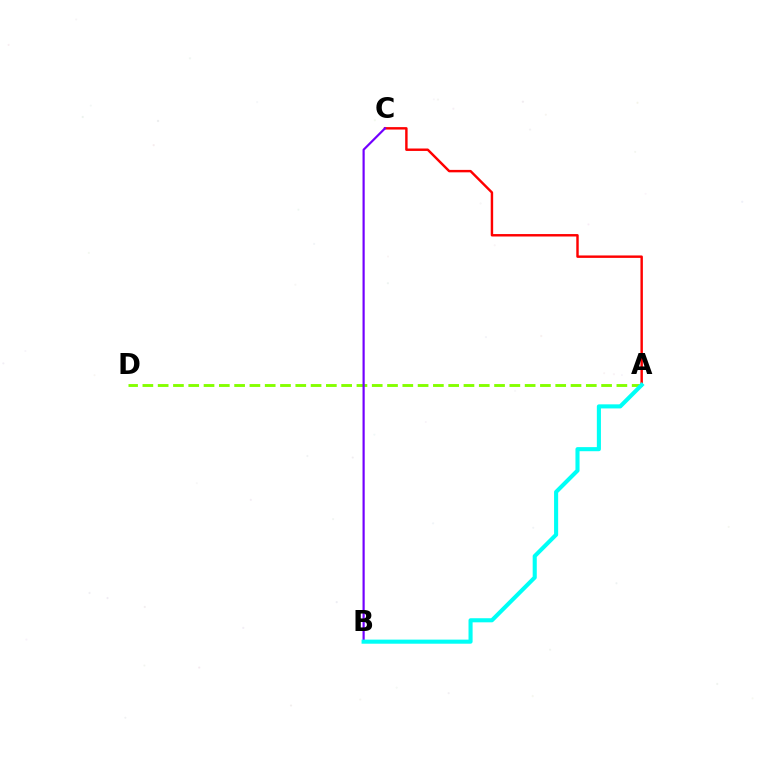{('A', 'D'): [{'color': '#84ff00', 'line_style': 'dashed', 'thickness': 2.08}], ('A', 'C'): [{'color': '#ff0000', 'line_style': 'solid', 'thickness': 1.75}], ('B', 'C'): [{'color': '#7200ff', 'line_style': 'solid', 'thickness': 1.57}], ('A', 'B'): [{'color': '#00fff6', 'line_style': 'solid', 'thickness': 2.95}]}